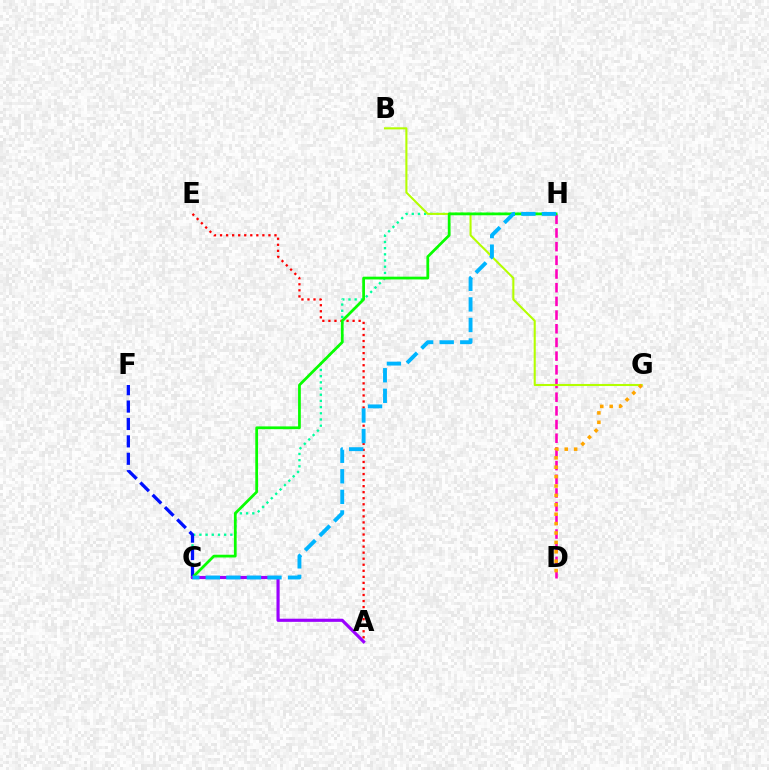{('A', 'E'): [{'color': '#ff0000', 'line_style': 'dotted', 'thickness': 1.64}], ('C', 'H'): [{'color': '#00ff9d', 'line_style': 'dotted', 'thickness': 1.68}, {'color': '#08ff00', 'line_style': 'solid', 'thickness': 1.98}, {'color': '#00b5ff', 'line_style': 'dashed', 'thickness': 2.79}], ('D', 'H'): [{'color': '#ff00bd', 'line_style': 'dashed', 'thickness': 1.86}], ('C', 'F'): [{'color': '#0010ff', 'line_style': 'dashed', 'thickness': 2.36}], ('B', 'G'): [{'color': '#b3ff00', 'line_style': 'solid', 'thickness': 1.5}], ('D', 'G'): [{'color': '#ffa500', 'line_style': 'dotted', 'thickness': 2.55}], ('A', 'C'): [{'color': '#9b00ff', 'line_style': 'solid', 'thickness': 2.26}]}